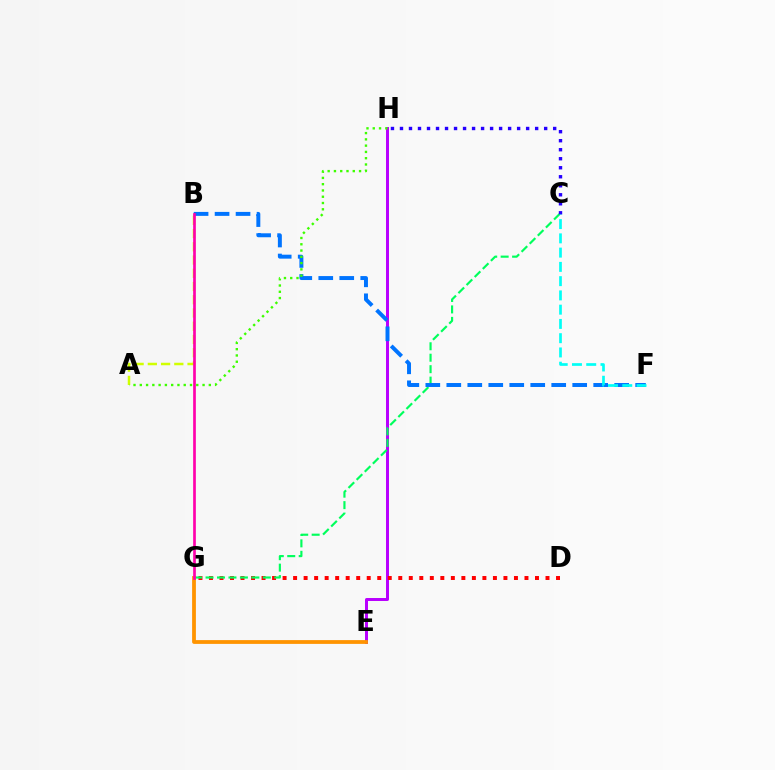{('E', 'H'): [{'color': '#b900ff', 'line_style': 'solid', 'thickness': 2.15}], ('D', 'G'): [{'color': '#ff0000', 'line_style': 'dotted', 'thickness': 2.86}], ('C', 'G'): [{'color': '#00ff5c', 'line_style': 'dashed', 'thickness': 1.56}], ('A', 'B'): [{'color': '#d1ff00', 'line_style': 'dashed', 'thickness': 1.8}], ('C', 'H'): [{'color': '#2500ff', 'line_style': 'dotted', 'thickness': 2.45}], ('B', 'F'): [{'color': '#0074ff', 'line_style': 'dashed', 'thickness': 2.85}], ('A', 'H'): [{'color': '#3dff00', 'line_style': 'dotted', 'thickness': 1.71}], ('E', 'G'): [{'color': '#ff9400', 'line_style': 'solid', 'thickness': 2.73}], ('C', 'F'): [{'color': '#00fff6', 'line_style': 'dashed', 'thickness': 1.94}], ('B', 'G'): [{'color': '#ff00ac', 'line_style': 'solid', 'thickness': 1.94}]}